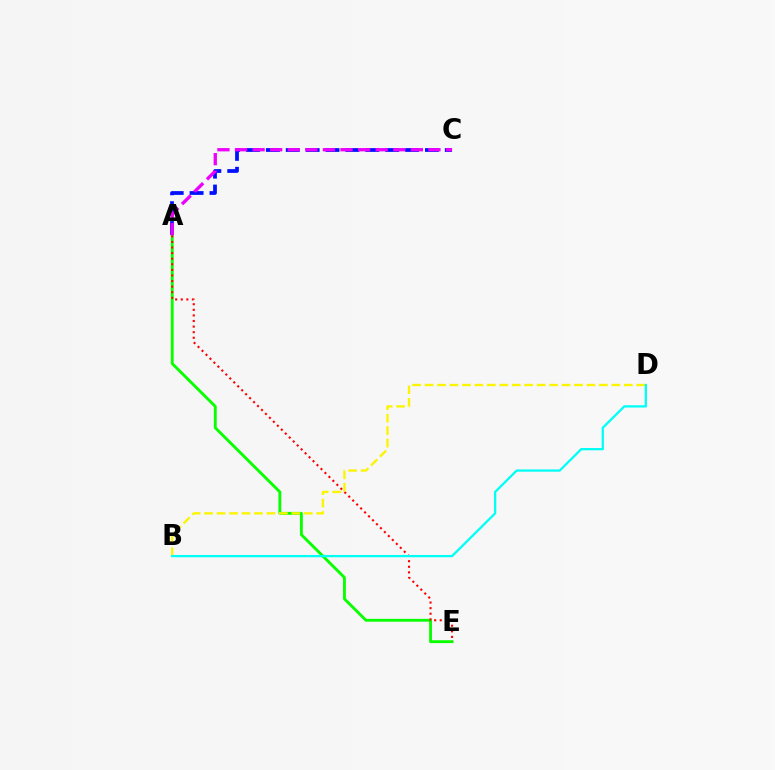{('A', 'C'): [{'color': '#0010ff', 'line_style': 'dashed', 'thickness': 2.7}, {'color': '#ee00ff', 'line_style': 'dashed', 'thickness': 2.39}], ('A', 'E'): [{'color': '#08ff00', 'line_style': 'solid', 'thickness': 2.06}, {'color': '#ff0000', 'line_style': 'dotted', 'thickness': 1.52}], ('B', 'D'): [{'color': '#fcf500', 'line_style': 'dashed', 'thickness': 1.69}, {'color': '#00fff6', 'line_style': 'solid', 'thickness': 1.64}]}